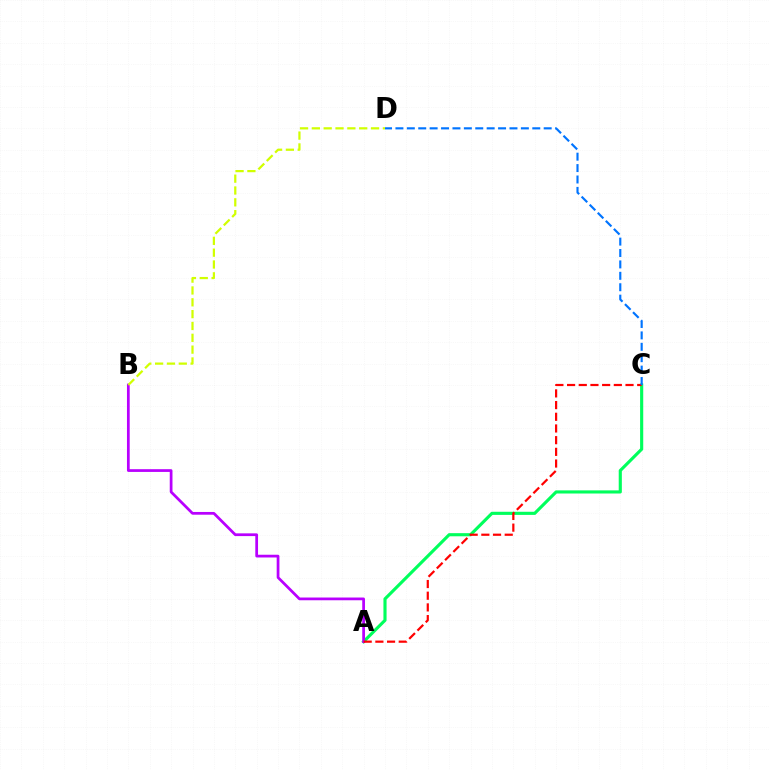{('A', 'C'): [{'color': '#00ff5c', 'line_style': 'solid', 'thickness': 2.25}, {'color': '#ff0000', 'line_style': 'dashed', 'thickness': 1.59}], ('A', 'B'): [{'color': '#b900ff', 'line_style': 'solid', 'thickness': 1.97}], ('B', 'D'): [{'color': '#d1ff00', 'line_style': 'dashed', 'thickness': 1.61}], ('C', 'D'): [{'color': '#0074ff', 'line_style': 'dashed', 'thickness': 1.55}]}